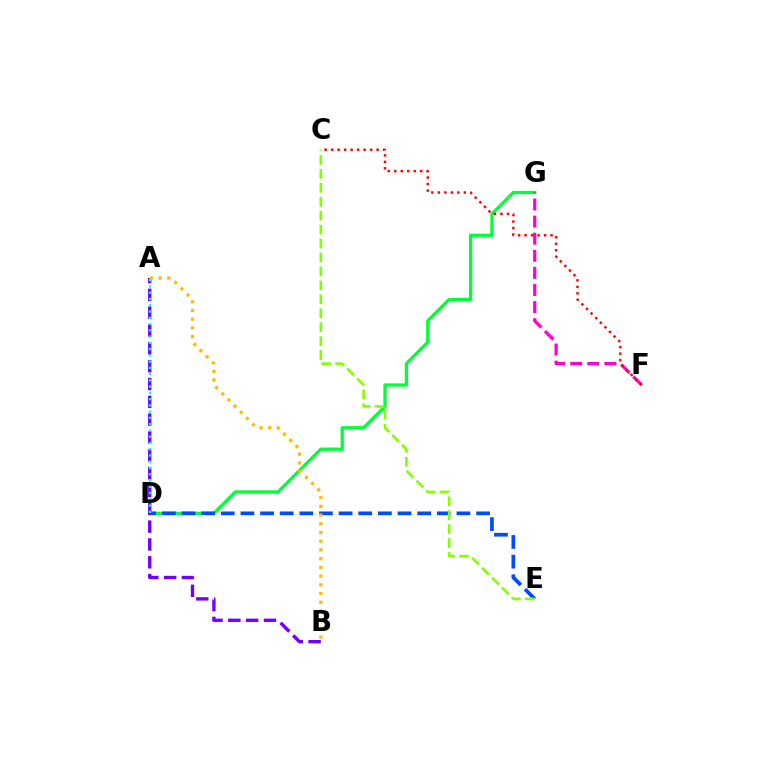{('D', 'G'): [{'color': '#00ff39', 'line_style': 'solid', 'thickness': 2.35}], ('D', 'E'): [{'color': '#004bff', 'line_style': 'dashed', 'thickness': 2.67}], ('F', 'G'): [{'color': '#ff00cf', 'line_style': 'dashed', 'thickness': 2.32}], ('A', 'B'): [{'color': '#7200ff', 'line_style': 'dashed', 'thickness': 2.42}, {'color': '#ffbd00', 'line_style': 'dotted', 'thickness': 2.37}], ('C', 'E'): [{'color': '#84ff00', 'line_style': 'dashed', 'thickness': 1.89}], ('A', 'D'): [{'color': '#00fff6', 'line_style': 'dotted', 'thickness': 1.7}], ('C', 'F'): [{'color': '#ff0000', 'line_style': 'dotted', 'thickness': 1.77}]}